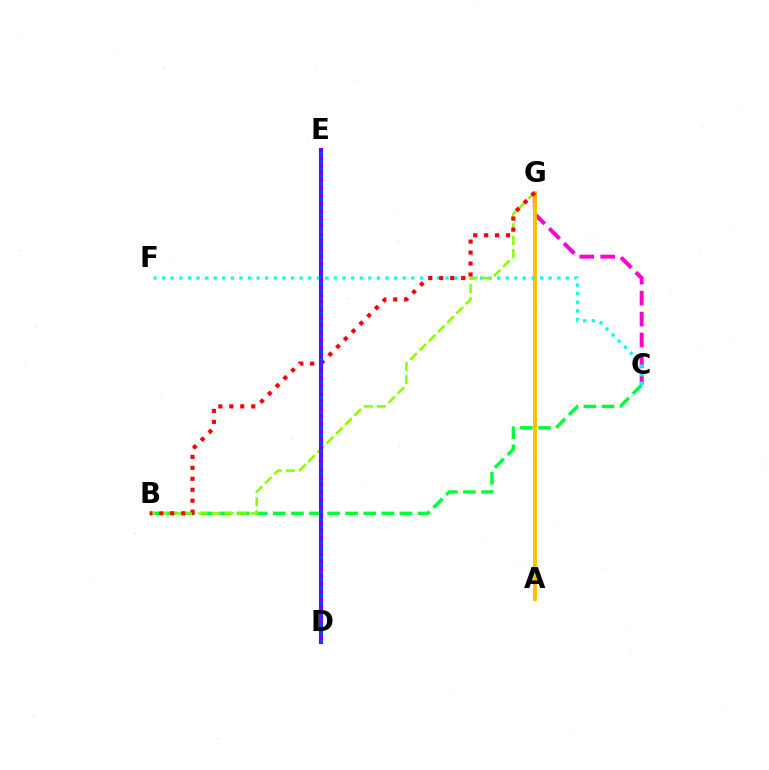{('C', 'G'): [{'color': '#ff00cf', 'line_style': 'dashed', 'thickness': 2.85}], ('A', 'G'): [{'color': '#ffbd00', 'line_style': 'solid', 'thickness': 2.75}], ('B', 'C'): [{'color': '#00ff39', 'line_style': 'dashed', 'thickness': 2.46}], ('C', 'F'): [{'color': '#00fff6', 'line_style': 'dotted', 'thickness': 2.33}], ('B', 'G'): [{'color': '#84ff00', 'line_style': 'dashed', 'thickness': 1.78}, {'color': '#ff0000', 'line_style': 'dotted', 'thickness': 2.98}], ('D', 'E'): [{'color': '#7200ff', 'line_style': 'solid', 'thickness': 2.99}, {'color': '#004bff', 'line_style': 'dotted', 'thickness': 2.07}]}